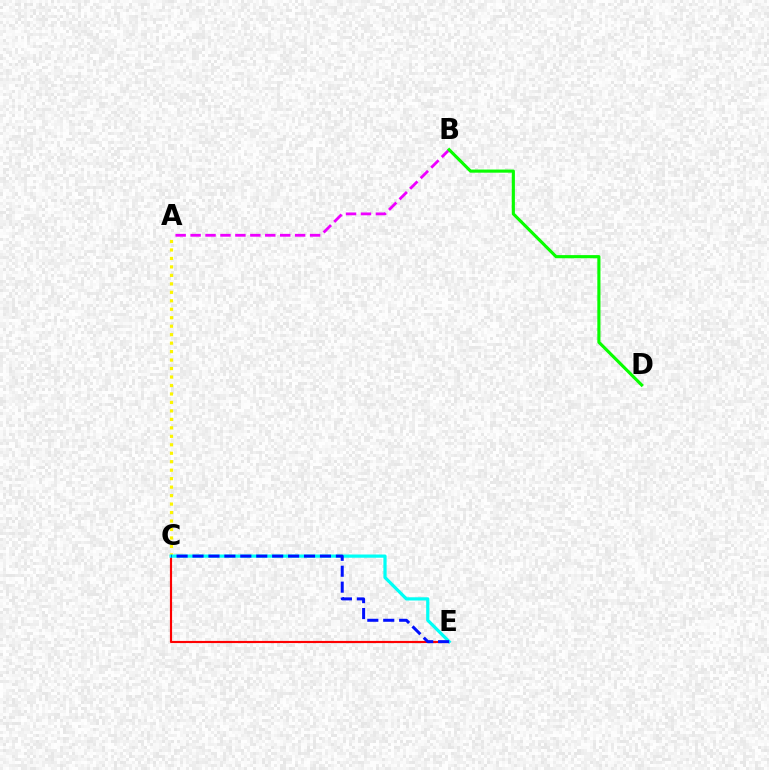{('A', 'B'): [{'color': '#ee00ff', 'line_style': 'dashed', 'thickness': 2.03}], ('B', 'D'): [{'color': '#08ff00', 'line_style': 'solid', 'thickness': 2.26}], ('C', 'E'): [{'color': '#ff0000', 'line_style': 'solid', 'thickness': 1.56}, {'color': '#00fff6', 'line_style': 'solid', 'thickness': 2.32}, {'color': '#0010ff', 'line_style': 'dashed', 'thickness': 2.16}], ('A', 'C'): [{'color': '#fcf500', 'line_style': 'dotted', 'thickness': 2.3}]}